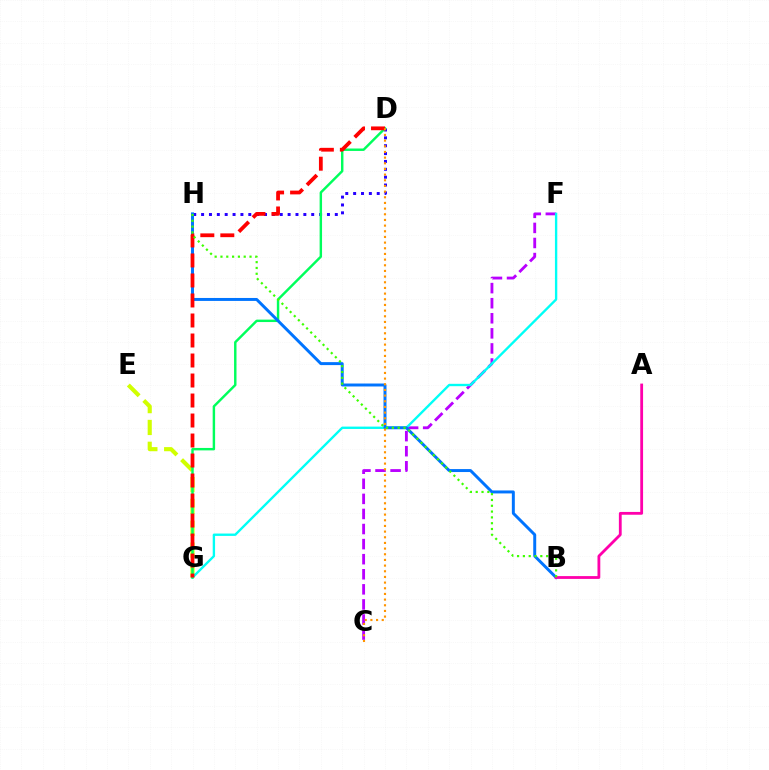{('E', 'G'): [{'color': '#d1ff00', 'line_style': 'dashed', 'thickness': 2.97}], ('C', 'F'): [{'color': '#b900ff', 'line_style': 'dashed', 'thickness': 2.05}], ('D', 'H'): [{'color': '#2500ff', 'line_style': 'dotted', 'thickness': 2.14}], ('F', 'G'): [{'color': '#00fff6', 'line_style': 'solid', 'thickness': 1.7}], ('D', 'G'): [{'color': '#00ff5c', 'line_style': 'solid', 'thickness': 1.75}, {'color': '#ff0000', 'line_style': 'dashed', 'thickness': 2.72}], ('B', 'H'): [{'color': '#0074ff', 'line_style': 'solid', 'thickness': 2.13}, {'color': '#3dff00', 'line_style': 'dotted', 'thickness': 1.58}], ('A', 'B'): [{'color': '#ff00ac', 'line_style': 'solid', 'thickness': 2.02}], ('C', 'D'): [{'color': '#ff9400', 'line_style': 'dotted', 'thickness': 1.54}]}